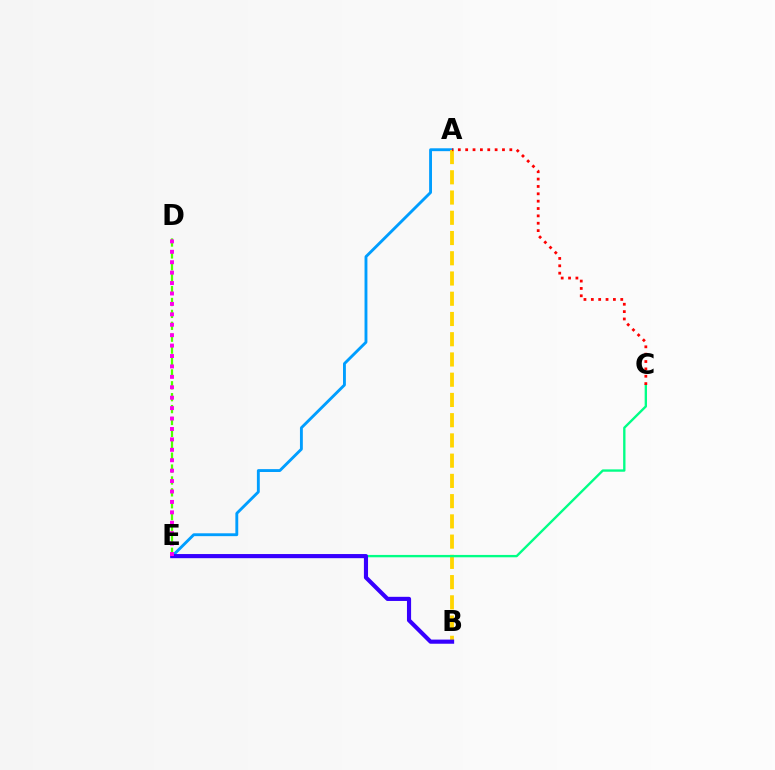{('A', 'E'): [{'color': '#009eff', 'line_style': 'solid', 'thickness': 2.07}], ('A', 'B'): [{'color': '#ffd500', 'line_style': 'dashed', 'thickness': 2.75}], ('C', 'E'): [{'color': '#00ff86', 'line_style': 'solid', 'thickness': 1.69}], ('A', 'C'): [{'color': '#ff0000', 'line_style': 'dotted', 'thickness': 2.0}], ('D', 'E'): [{'color': '#4fff00', 'line_style': 'dashed', 'thickness': 1.62}, {'color': '#ff00ed', 'line_style': 'dotted', 'thickness': 2.83}], ('B', 'E'): [{'color': '#3700ff', 'line_style': 'solid', 'thickness': 2.98}]}